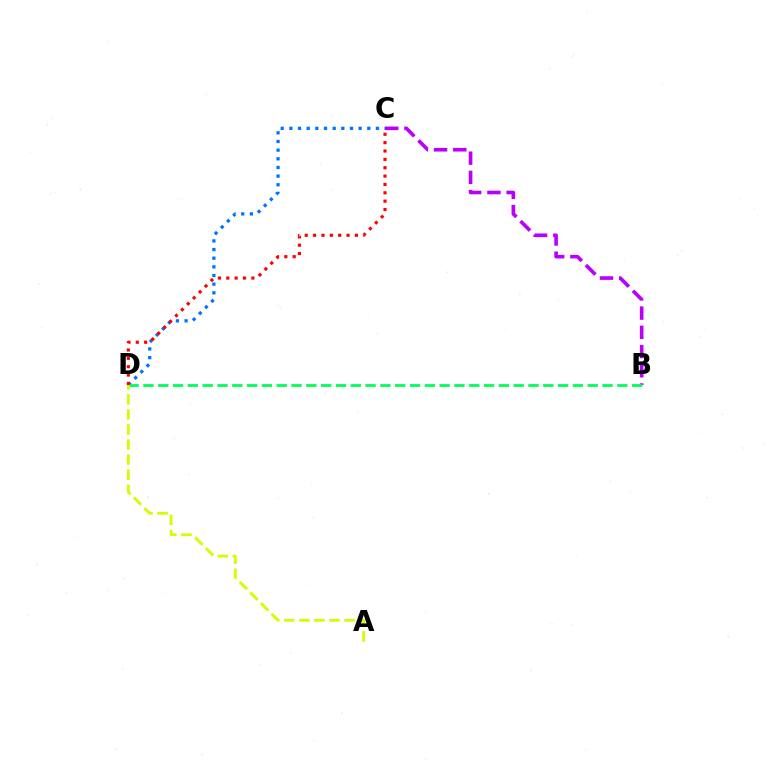{('C', 'D'): [{'color': '#0074ff', 'line_style': 'dotted', 'thickness': 2.35}, {'color': '#ff0000', 'line_style': 'dotted', 'thickness': 2.27}], ('B', 'C'): [{'color': '#b900ff', 'line_style': 'dashed', 'thickness': 2.61}], ('B', 'D'): [{'color': '#00ff5c', 'line_style': 'dashed', 'thickness': 2.01}], ('A', 'D'): [{'color': '#d1ff00', 'line_style': 'dashed', 'thickness': 2.05}]}